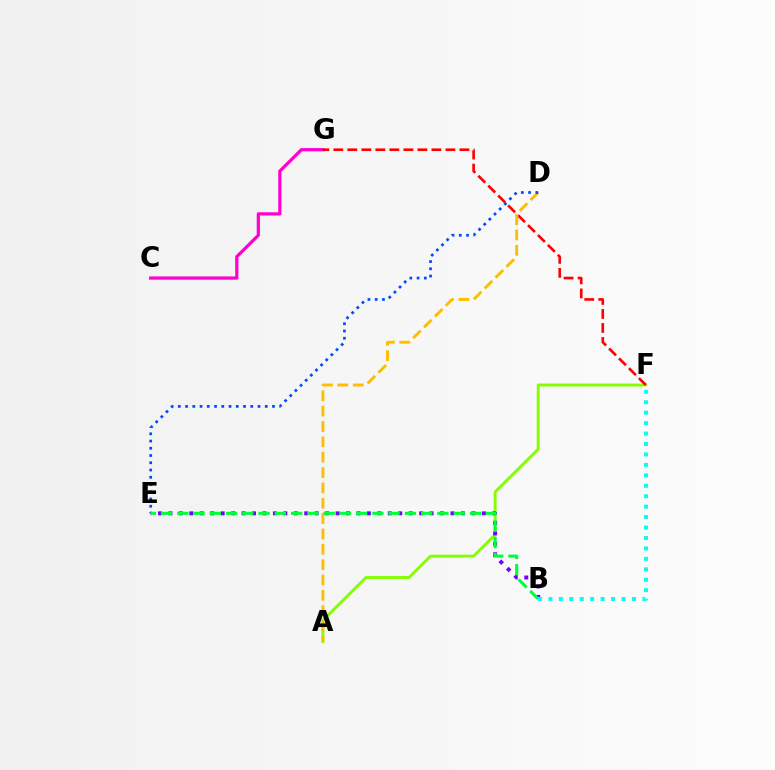{('A', 'F'): [{'color': '#84ff00', 'line_style': 'solid', 'thickness': 2.1}], ('B', 'E'): [{'color': '#7200ff', 'line_style': 'dotted', 'thickness': 2.84}, {'color': '#00ff39', 'line_style': 'dashed', 'thickness': 2.21}], ('C', 'G'): [{'color': '#ff00cf', 'line_style': 'solid', 'thickness': 2.33}], ('F', 'G'): [{'color': '#ff0000', 'line_style': 'dashed', 'thickness': 1.9}], ('A', 'D'): [{'color': '#ffbd00', 'line_style': 'dashed', 'thickness': 2.09}], ('D', 'E'): [{'color': '#004bff', 'line_style': 'dotted', 'thickness': 1.97}], ('B', 'F'): [{'color': '#00fff6', 'line_style': 'dotted', 'thickness': 2.84}]}